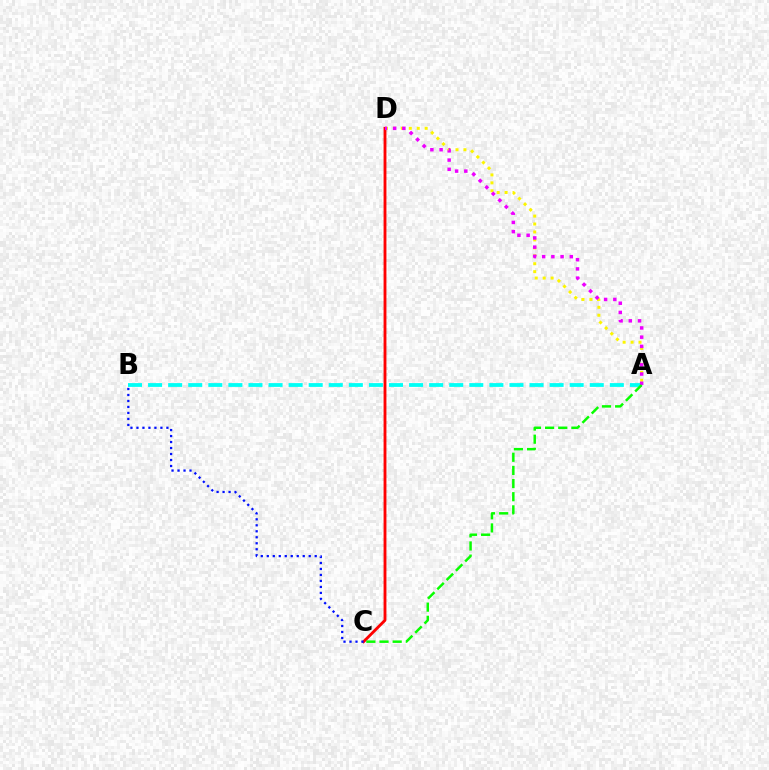{('C', 'D'): [{'color': '#ff0000', 'line_style': 'solid', 'thickness': 2.06}], ('A', 'B'): [{'color': '#00fff6', 'line_style': 'dashed', 'thickness': 2.73}], ('A', 'D'): [{'color': '#fcf500', 'line_style': 'dotted', 'thickness': 2.16}, {'color': '#ee00ff', 'line_style': 'dotted', 'thickness': 2.51}], ('B', 'C'): [{'color': '#0010ff', 'line_style': 'dotted', 'thickness': 1.63}], ('A', 'C'): [{'color': '#08ff00', 'line_style': 'dashed', 'thickness': 1.79}]}